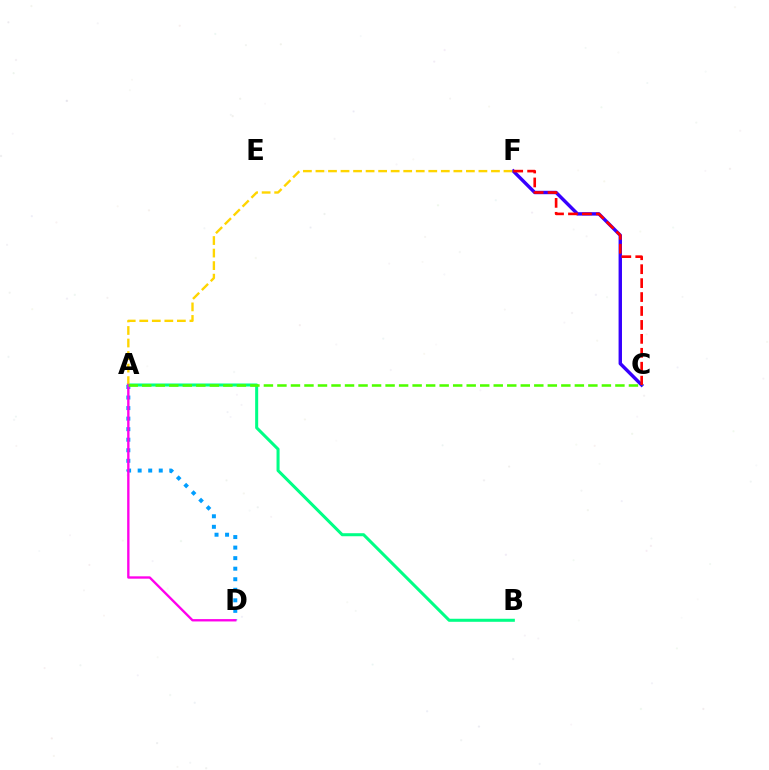{('C', 'F'): [{'color': '#3700ff', 'line_style': 'solid', 'thickness': 2.45}, {'color': '#ff0000', 'line_style': 'dashed', 'thickness': 1.89}], ('A', 'B'): [{'color': '#00ff86', 'line_style': 'solid', 'thickness': 2.19}], ('A', 'D'): [{'color': '#009eff', 'line_style': 'dotted', 'thickness': 2.86}, {'color': '#ff00ed', 'line_style': 'solid', 'thickness': 1.69}], ('A', 'F'): [{'color': '#ffd500', 'line_style': 'dashed', 'thickness': 1.7}], ('A', 'C'): [{'color': '#4fff00', 'line_style': 'dashed', 'thickness': 1.84}]}